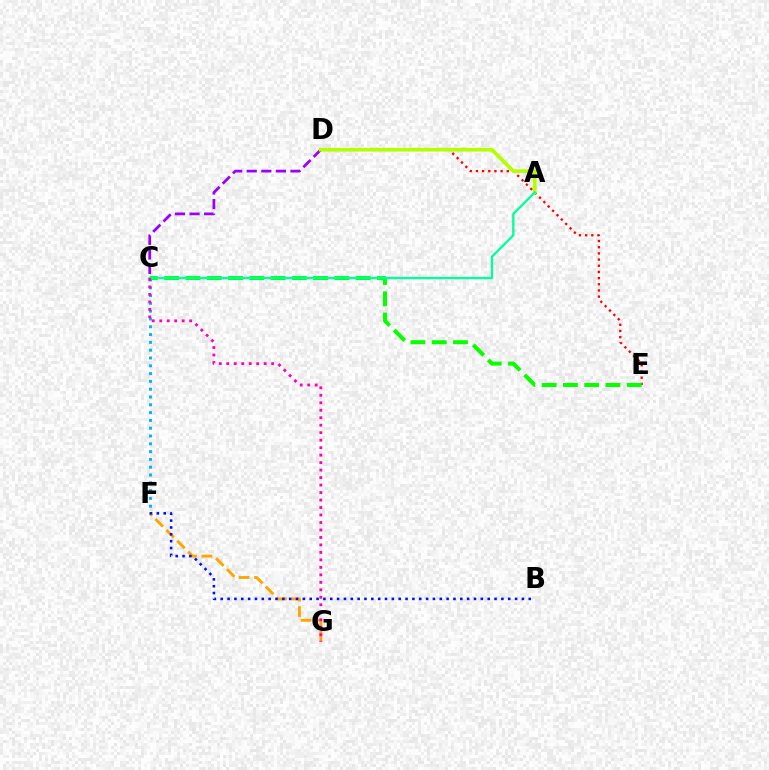{('C', 'D'): [{'color': '#9b00ff', 'line_style': 'dashed', 'thickness': 1.98}], ('F', 'G'): [{'color': '#ffa500', 'line_style': 'dashed', 'thickness': 2.09}], ('D', 'E'): [{'color': '#ff0000', 'line_style': 'dotted', 'thickness': 1.68}], ('A', 'D'): [{'color': '#b3ff00', 'line_style': 'solid', 'thickness': 2.65}], ('C', 'F'): [{'color': '#00b5ff', 'line_style': 'dotted', 'thickness': 2.12}], ('C', 'E'): [{'color': '#08ff00', 'line_style': 'dashed', 'thickness': 2.89}], ('A', 'C'): [{'color': '#00ff9d', 'line_style': 'solid', 'thickness': 1.66}], ('C', 'G'): [{'color': '#ff00bd', 'line_style': 'dotted', 'thickness': 2.03}], ('B', 'F'): [{'color': '#0010ff', 'line_style': 'dotted', 'thickness': 1.86}]}